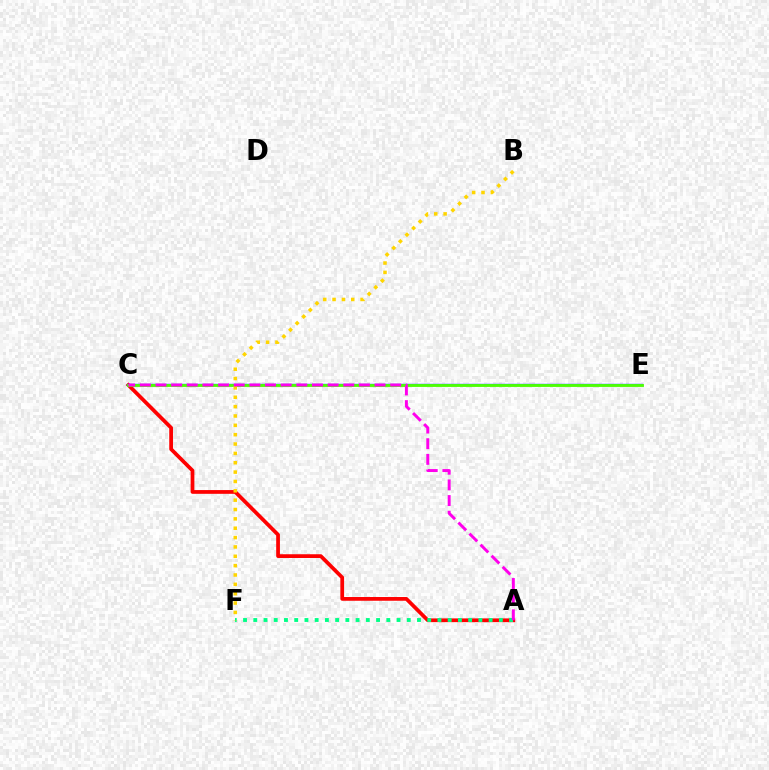{('A', 'C'): [{'color': '#ff0000', 'line_style': 'solid', 'thickness': 2.7}, {'color': '#ff00ed', 'line_style': 'dashed', 'thickness': 2.13}], ('C', 'E'): [{'color': '#3700ff', 'line_style': 'solid', 'thickness': 1.61}, {'color': '#009eff', 'line_style': 'solid', 'thickness': 1.55}, {'color': '#4fff00', 'line_style': 'solid', 'thickness': 2.03}], ('A', 'F'): [{'color': '#00ff86', 'line_style': 'dotted', 'thickness': 2.78}], ('B', 'F'): [{'color': '#ffd500', 'line_style': 'dotted', 'thickness': 2.54}]}